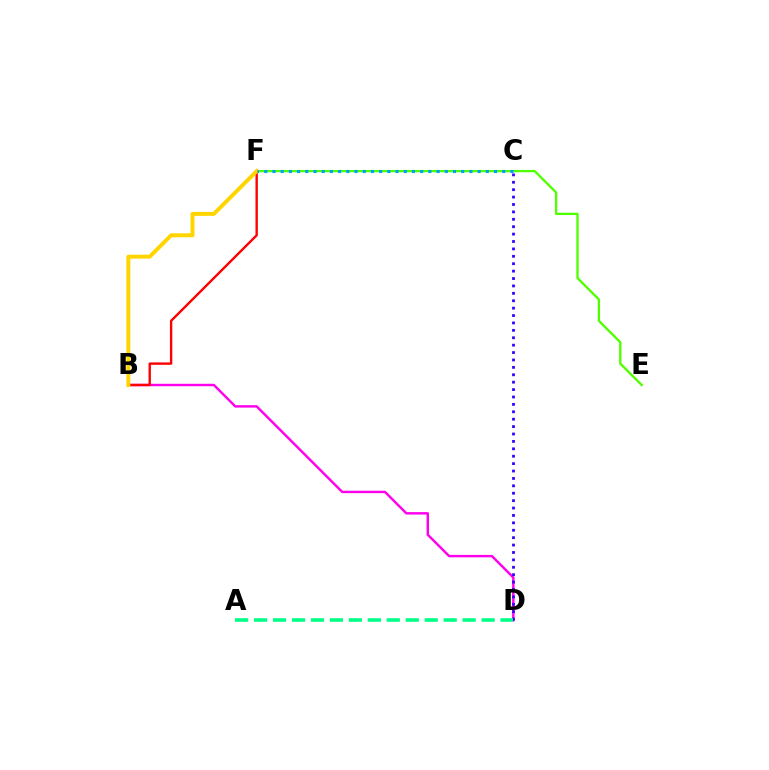{('E', 'F'): [{'color': '#4fff00', 'line_style': 'solid', 'thickness': 1.67}], ('B', 'D'): [{'color': '#ff00ed', 'line_style': 'solid', 'thickness': 1.75}], ('C', 'D'): [{'color': '#3700ff', 'line_style': 'dotted', 'thickness': 2.01}], ('A', 'D'): [{'color': '#00ff86', 'line_style': 'dashed', 'thickness': 2.58}], ('B', 'F'): [{'color': '#ff0000', 'line_style': 'solid', 'thickness': 1.71}, {'color': '#ffd500', 'line_style': 'solid', 'thickness': 2.85}], ('C', 'F'): [{'color': '#009eff', 'line_style': 'dotted', 'thickness': 2.23}]}